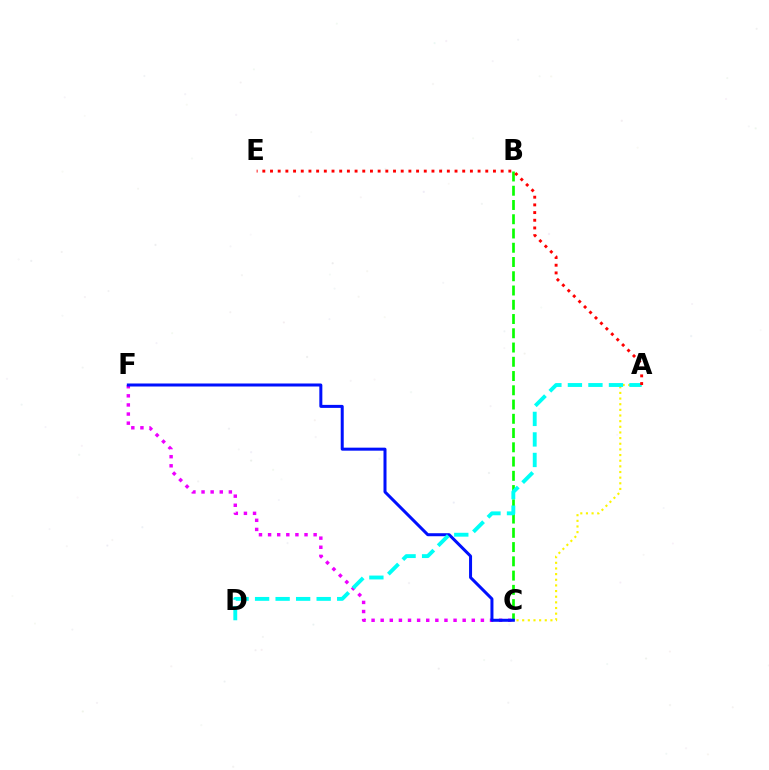{('B', 'C'): [{'color': '#08ff00', 'line_style': 'dashed', 'thickness': 1.94}], ('C', 'F'): [{'color': '#ee00ff', 'line_style': 'dotted', 'thickness': 2.48}, {'color': '#0010ff', 'line_style': 'solid', 'thickness': 2.17}], ('A', 'C'): [{'color': '#fcf500', 'line_style': 'dotted', 'thickness': 1.53}], ('A', 'D'): [{'color': '#00fff6', 'line_style': 'dashed', 'thickness': 2.79}], ('A', 'E'): [{'color': '#ff0000', 'line_style': 'dotted', 'thickness': 2.09}]}